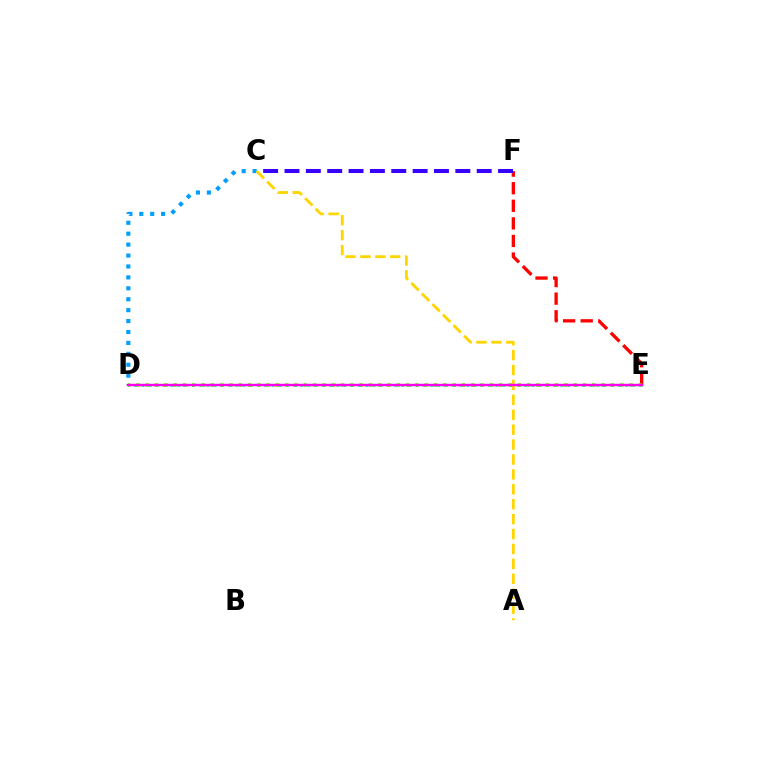{('C', 'D'): [{'color': '#009eff', 'line_style': 'dotted', 'thickness': 2.97}], ('D', 'E'): [{'color': '#00ff86', 'line_style': 'dotted', 'thickness': 1.96}, {'color': '#4fff00', 'line_style': 'dotted', 'thickness': 2.53}, {'color': '#ff00ed', 'line_style': 'solid', 'thickness': 1.75}], ('E', 'F'): [{'color': '#ff0000', 'line_style': 'dashed', 'thickness': 2.39}], ('A', 'C'): [{'color': '#ffd500', 'line_style': 'dashed', 'thickness': 2.03}], ('C', 'F'): [{'color': '#3700ff', 'line_style': 'dashed', 'thickness': 2.9}]}